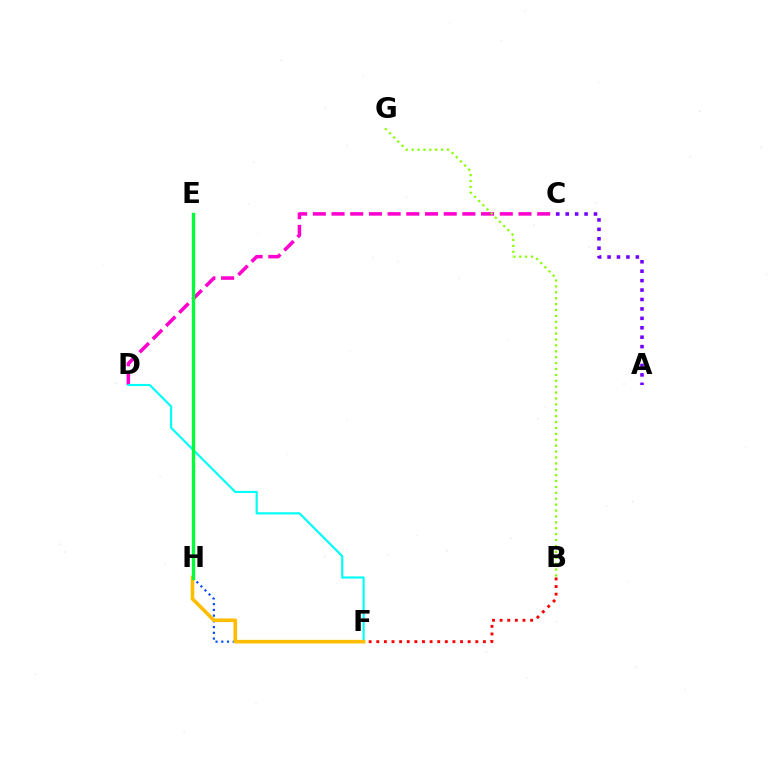{('A', 'C'): [{'color': '#7200ff', 'line_style': 'dotted', 'thickness': 2.56}], ('C', 'D'): [{'color': '#ff00cf', 'line_style': 'dashed', 'thickness': 2.54}], ('F', 'H'): [{'color': '#004bff', 'line_style': 'dotted', 'thickness': 1.56}, {'color': '#ffbd00', 'line_style': 'solid', 'thickness': 2.61}], ('D', 'F'): [{'color': '#00fff6', 'line_style': 'solid', 'thickness': 1.56}], ('B', 'G'): [{'color': '#84ff00', 'line_style': 'dotted', 'thickness': 1.6}], ('B', 'F'): [{'color': '#ff0000', 'line_style': 'dotted', 'thickness': 2.07}], ('E', 'H'): [{'color': '#00ff39', 'line_style': 'solid', 'thickness': 2.39}]}